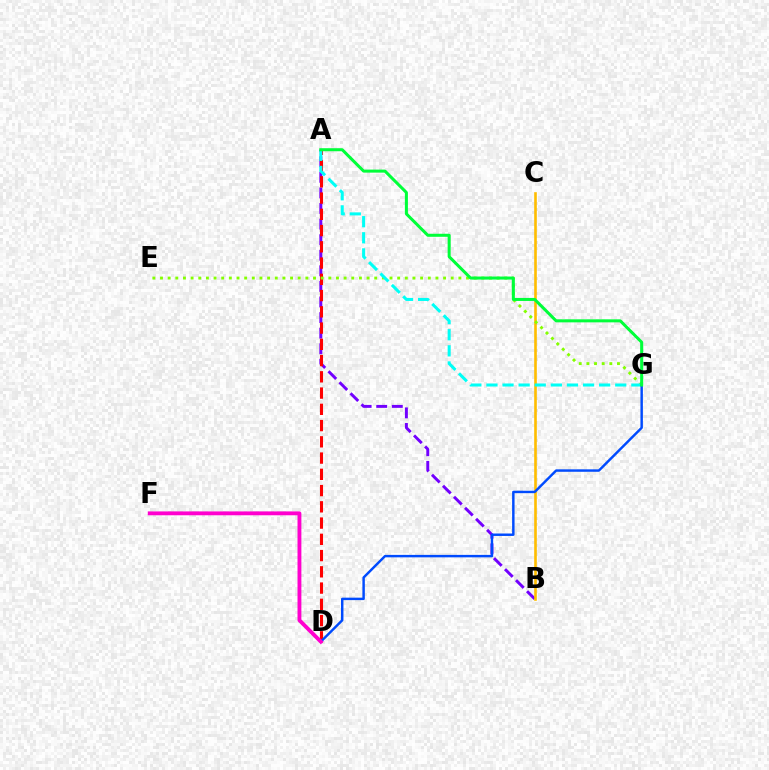{('A', 'B'): [{'color': '#7200ff', 'line_style': 'dashed', 'thickness': 2.12}], ('B', 'C'): [{'color': '#ffbd00', 'line_style': 'solid', 'thickness': 1.89}], ('A', 'D'): [{'color': '#ff0000', 'line_style': 'dashed', 'thickness': 2.21}], ('E', 'G'): [{'color': '#84ff00', 'line_style': 'dotted', 'thickness': 2.08}], ('A', 'G'): [{'color': '#00fff6', 'line_style': 'dashed', 'thickness': 2.19}, {'color': '#00ff39', 'line_style': 'solid', 'thickness': 2.18}], ('D', 'G'): [{'color': '#004bff', 'line_style': 'solid', 'thickness': 1.76}], ('D', 'F'): [{'color': '#ff00cf', 'line_style': 'solid', 'thickness': 2.78}]}